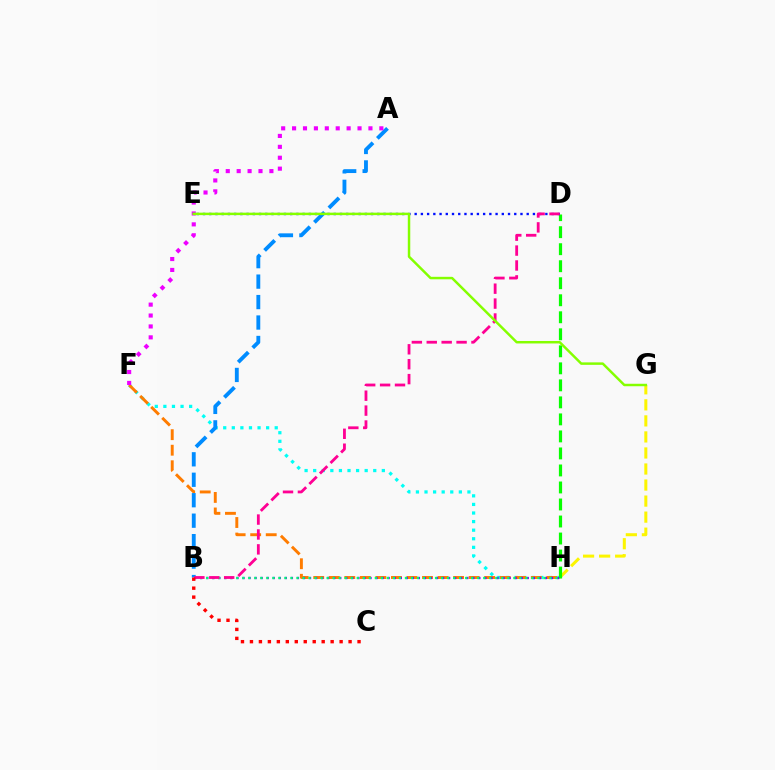{('F', 'H'): [{'color': '#00fff6', 'line_style': 'dotted', 'thickness': 2.33}, {'color': '#ff7c00', 'line_style': 'dashed', 'thickness': 2.11}], ('G', 'H'): [{'color': '#fcf500', 'line_style': 'dashed', 'thickness': 2.18}], ('D', 'H'): [{'color': '#08ff00', 'line_style': 'dashed', 'thickness': 2.31}], ('B', 'H'): [{'color': '#7200ff', 'line_style': 'dotted', 'thickness': 1.64}, {'color': '#00ff74', 'line_style': 'dotted', 'thickness': 1.64}], ('D', 'E'): [{'color': '#0010ff', 'line_style': 'dotted', 'thickness': 1.69}], ('A', 'B'): [{'color': '#008cff', 'line_style': 'dashed', 'thickness': 2.78}], ('B', 'D'): [{'color': '#ff0094', 'line_style': 'dashed', 'thickness': 2.03}], ('A', 'F'): [{'color': '#ee00ff', 'line_style': 'dotted', 'thickness': 2.96}], ('E', 'G'): [{'color': '#84ff00', 'line_style': 'solid', 'thickness': 1.78}], ('B', 'C'): [{'color': '#ff0000', 'line_style': 'dotted', 'thickness': 2.44}]}